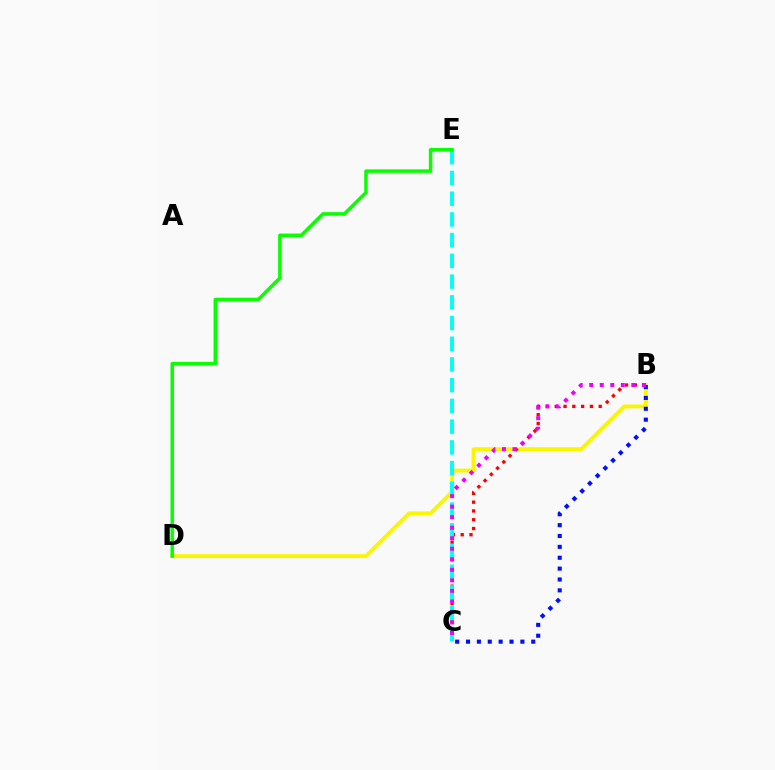{('B', 'D'): [{'color': '#fcf500', 'line_style': 'solid', 'thickness': 2.79}], ('B', 'C'): [{'color': '#ff0000', 'line_style': 'dotted', 'thickness': 2.39}, {'color': '#0010ff', 'line_style': 'dotted', 'thickness': 2.95}, {'color': '#ee00ff', 'line_style': 'dotted', 'thickness': 2.86}], ('C', 'E'): [{'color': '#00fff6', 'line_style': 'dashed', 'thickness': 2.82}], ('D', 'E'): [{'color': '#08ff00', 'line_style': 'solid', 'thickness': 2.5}]}